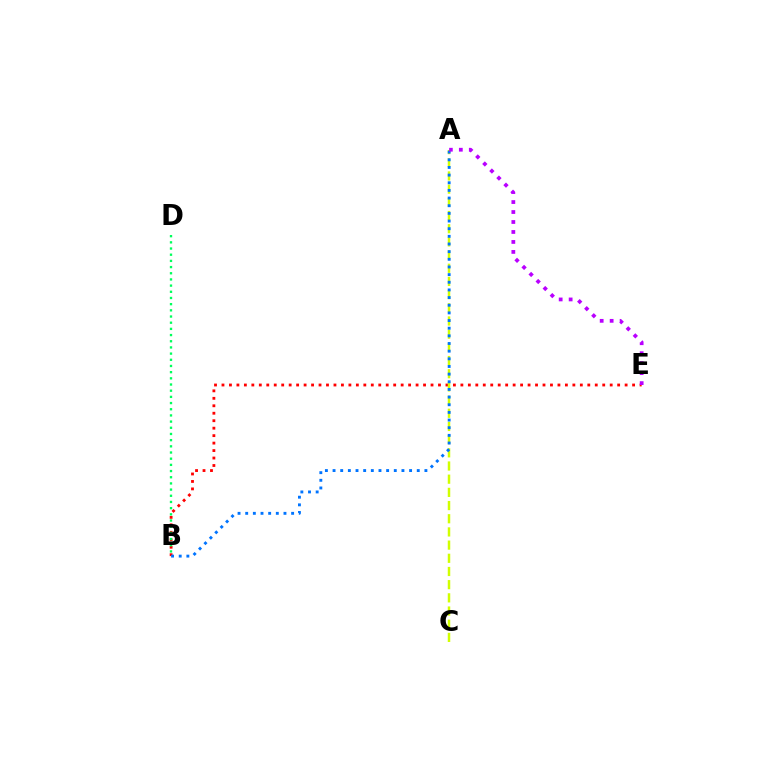{('B', 'E'): [{'color': '#ff0000', 'line_style': 'dotted', 'thickness': 2.03}], ('A', 'C'): [{'color': '#d1ff00', 'line_style': 'dashed', 'thickness': 1.79}], ('B', 'D'): [{'color': '#00ff5c', 'line_style': 'dotted', 'thickness': 1.68}], ('A', 'B'): [{'color': '#0074ff', 'line_style': 'dotted', 'thickness': 2.08}], ('A', 'E'): [{'color': '#b900ff', 'line_style': 'dotted', 'thickness': 2.71}]}